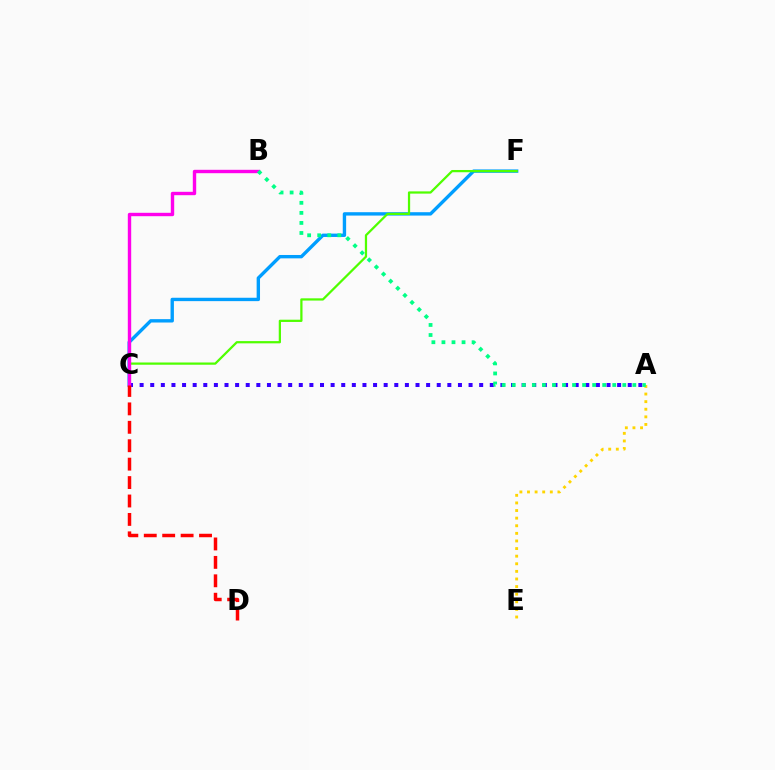{('C', 'F'): [{'color': '#009eff', 'line_style': 'solid', 'thickness': 2.43}, {'color': '#4fff00', 'line_style': 'solid', 'thickness': 1.62}], ('A', 'C'): [{'color': '#3700ff', 'line_style': 'dotted', 'thickness': 2.88}], ('A', 'E'): [{'color': '#ffd500', 'line_style': 'dotted', 'thickness': 2.07}], ('B', 'C'): [{'color': '#ff00ed', 'line_style': 'solid', 'thickness': 2.44}], ('A', 'B'): [{'color': '#00ff86', 'line_style': 'dotted', 'thickness': 2.73}], ('C', 'D'): [{'color': '#ff0000', 'line_style': 'dashed', 'thickness': 2.5}]}